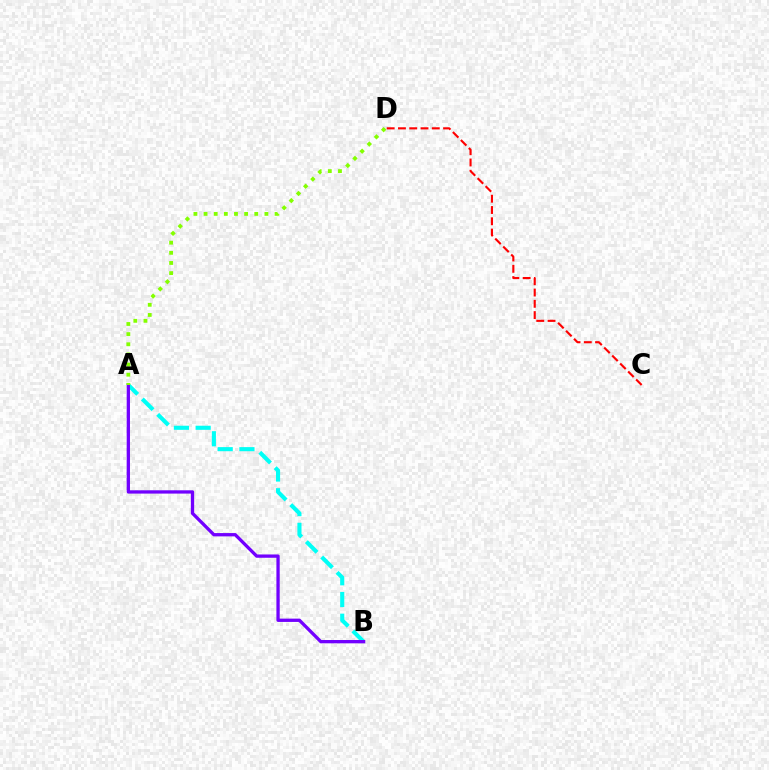{('C', 'D'): [{'color': '#ff0000', 'line_style': 'dashed', 'thickness': 1.53}], ('A', 'B'): [{'color': '#00fff6', 'line_style': 'dashed', 'thickness': 2.95}, {'color': '#7200ff', 'line_style': 'solid', 'thickness': 2.38}], ('A', 'D'): [{'color': '#84ff00', 'line_style': 'dotted', 'thickness': 2.76}]}